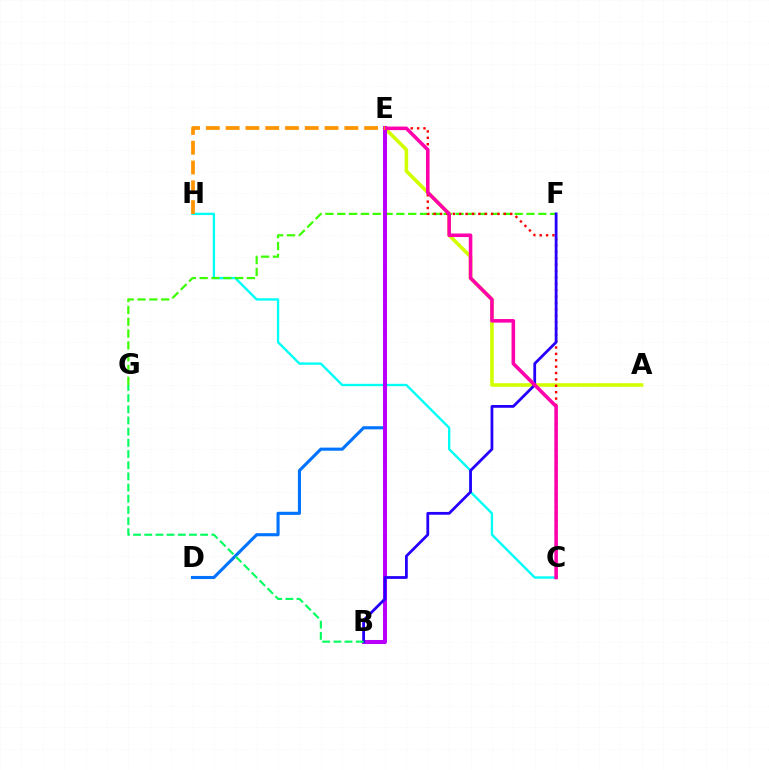{('A', 'E'): [{'color': '#d1ff00', 'line_style': 'solid', 'thickness': 2.59}], ('D', 'E'): [{'color': '#0074ff', 'line_style': 'solid', 'thickness': 2.24}], ('C', 'H'): [{'color': '#00fff6', 'line_style': 'solid', 'thickness': 1.69}], ('F', 'G'): [{'color': '#3dff00', 'line_style': 'dashed', 'thickness': 1.61}], ('B', 'E'): [{'color': '#b900ff', 'line_style': 'solid', 'thickness': 2.91}], ('C', 'E'): [{'color': '#ff0000', 'line_style': 'dotted', 'thickness': 1.73}, {'color': '#ff00ac', 'line_style': 'solid', 'thickness': 2.56}], ('B', 'F'): [{'color': '#2500ff', 'line_style': 'solid', 'thickness': 2.0}], ('B', 'G'): [{'color': '#00ff5c', 'line_style': 'dashed', 'thickness': 1.52}], ('E', 'H'): [{'color': '#ff9400', 'line_style': 'dashed', 'thickness': 2.69}]}